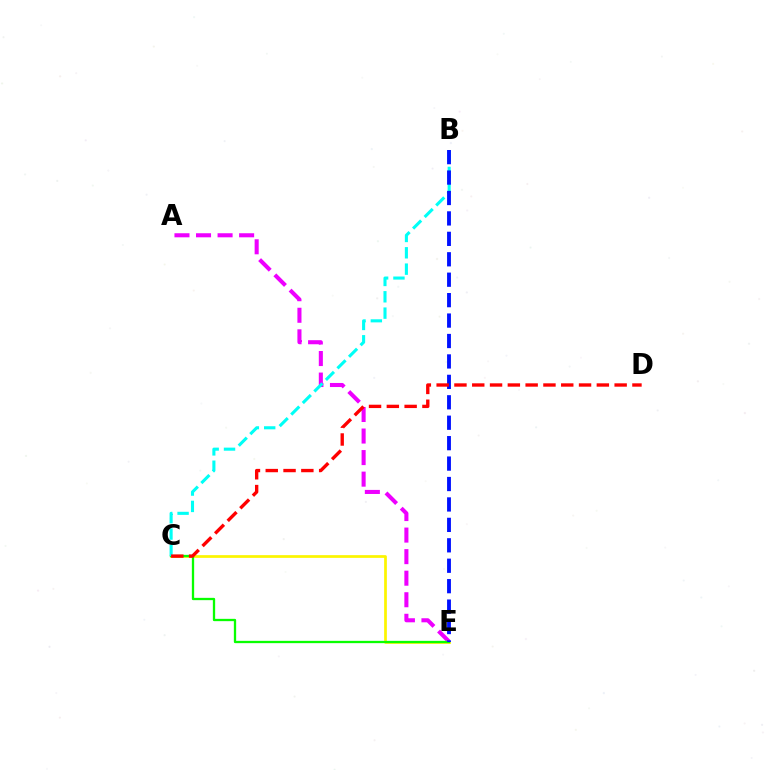{('C', 'E'): [{'color': '#fcf500', 'line_style': 'solid', 'thickness': 1.96}, {'color': '#08ff00', 'line_style': 'solid', 'thickness': 1.66}], ('A', 'E'): [{'color': '#ee00ff', 'line_style': 'dashed', 'thickness': 2.93}], ('B', 'C'): [{'color': '#00fff6', 'line_style': 'dashed', 'thickness': 2.22}], ('B', 'E'): [{'color': '#0010ff', 'line_style': 'dashed', 'thickness': 2.78}], ('C', 'D'): [{'color': '#ff0000', 'line_style': 'dashed', 'thickness': 2.42}]}